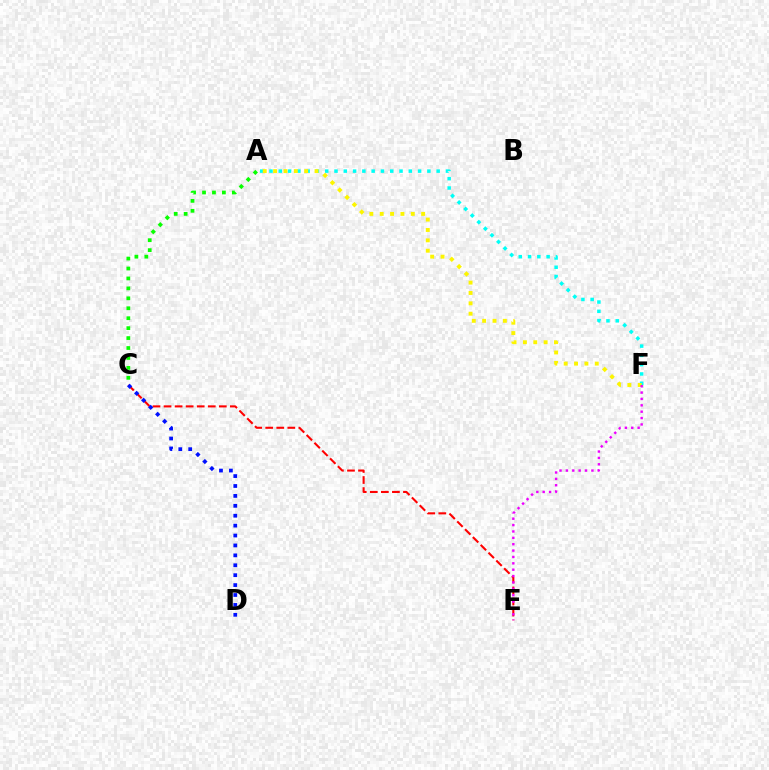{('C', 'E'): [{'color': '#ff0000', 'line_style': 'dashed', 'thickness': 1.5}], ('A', 'F'): [{'color': '#00fff6', 'line_style': 'dotted', 'thickness': 2.52}, {'color': '#fcf500', 'line_style': 'dotted', 'thickness': 2.81}], ('C', 'D'): [{'color': '#0010ff', 'line_style': 'dotted', 'thickness': 2.69}], ('A', 'C'): [{'color': '#08ff00', 'line_style': 'dotted', 'thickness': 2.7}], ('E', 'F'): [{'color': '#ee00ff', 'line_style': 'dotted', 'thickness': 1.73}]}